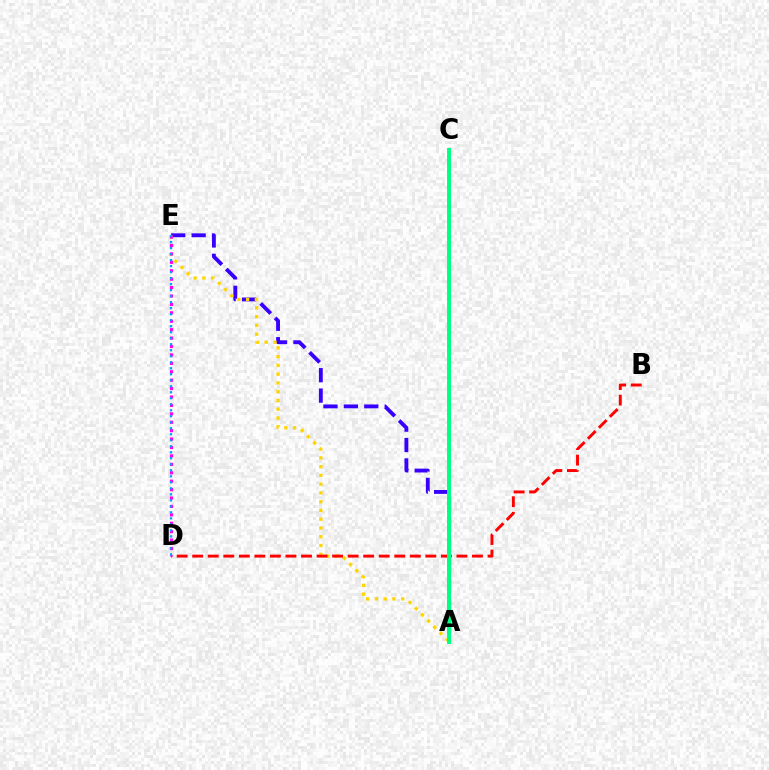{('A', 'E'): [{'color': '#3700ff', 'line_style': 'dashed', 'thickness': 2.77}, {'color': '#ffd500', 'line_style': 'dotted', 'thickness': 2.38}], ('B', 'D'): [{'color': '#ff0000', 'line_style': 'dashed', 'thickness': 2.11}], ('A', 'C'): [{'color': '#4fff00', 'line_style': 'solid', 'thickness': 2.18}, {'color': '#00ff86', 'line_style': 'solid', 'thickness': 2.83}], ('D', 'E'): [{'color': '#ff00ed', 'line_style': 'dotted', 'thickness': 2.29}, {'color': '#009eff', 'line_style': 'dotted', 'thickness': 1.63}]}